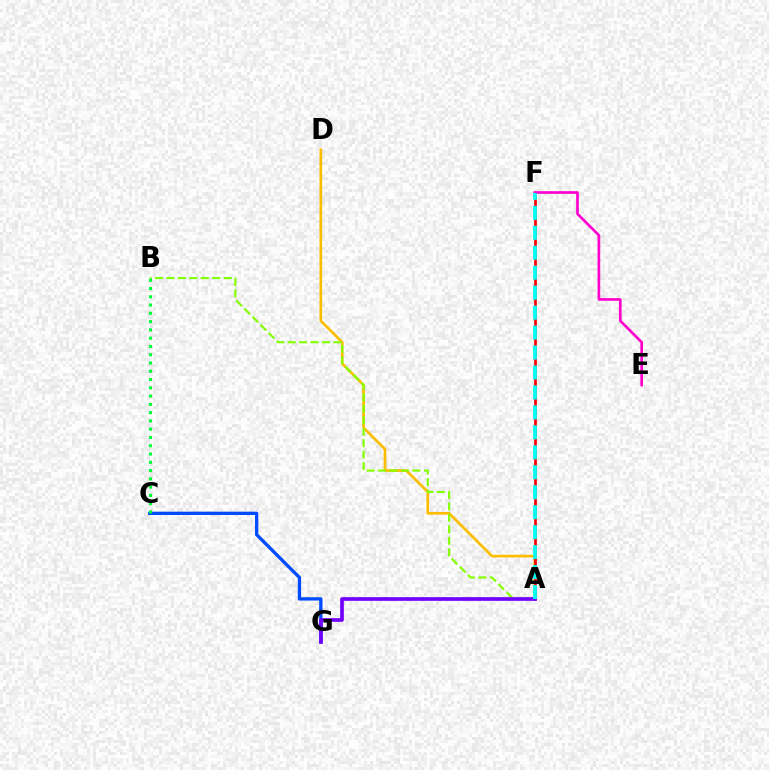{('A', 'D'): [{'color': '#ffbd00', 'line_style': 'solid', 'thickness': 1.93}], ('C', 'G'): [{'color': '#004bff', 'line_style': 'solid', 'thickness': 2.39}], ('A', 'F'): [{'color': '#ff0000', 'line_style': 'solid', 'thickness': 1.95}, {'color': '#00fff6', 'line_style': 'dashed', 'thickness': 2.71}], ('A', 'B'): [{'color': '#84ff00', 'line_style': 'dashed', 'thickness': 1.56}], ('A', 'G'): [{'color': '#7200ff', 'line_style': 'solid', 'thickness': 2.65}], ('B', 'C'): [{'color': '#00ff39', 'line_style': 'dotted', 'thickness': 2.25}], ('E', 'F'): [{'color': '#ff00cf', 'line_style': 'solid', 'thickness': 1.92}]}